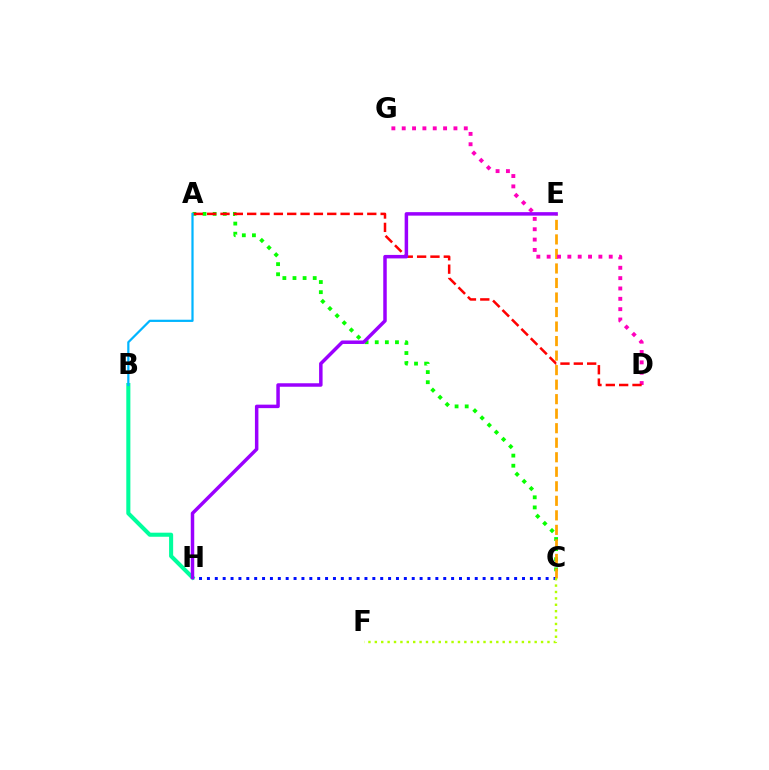{('A', 'C'): [{'color': '#08ff00', 'line_style': 'dotted', 'thickness': 2.75}], ('C', 'H'): [{'color': '#0010ff', 'line_style': 'dotted', 'thickness': 2.14}], ('C', 'E'): [{'color': '#ffa500', 'line_style': 'dashed', 'thickness': 1.97}], ('B', 'H'): [{'color': '#00ff9d', 'line_style': 'solid', 'thickness': 2.93}], ('D', 'G'): [{'color': '#ff00bd', 'line_style': 'dotted', 'thickness': 2.81}], ('A', 'D'): [{'color': '#ff0000', 'line_style': 'dashed', 'thickness': 1.81}], ('C', 'F'): [{'color': '#b3ff00', 'line_style': 'dotted', 'thickness': 1.74}], ('E', 'H'): [{'color': '#9b00ff', 'line_style': 'solid', 'thickness': 2.51}], ('A', 'B'): [{'color': '#00b5ff', 'line_style': 'solid', 'thickness': 1.6}]}